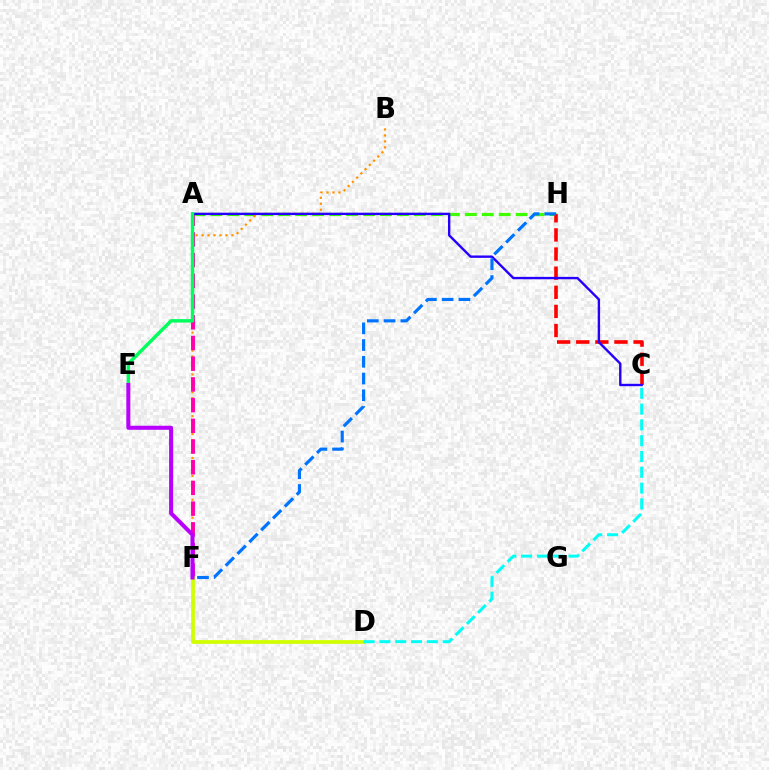{('A', 'H'): [{'color': '#3dff00', 'line_style': 'dashed', 'thickness': 2.3}], ('B', 'F'): [{'color': '#ff9400', 'line_style': 'dotted', 'thickness': 1.62}], ('C', 'H'): [{'color': '#ff0000', 'line_style': 'dashed', 'thickness': 2.6}], ('A', 'F'): [{'color': '#ff00ac', 'line_style': 'dashed', 'thickness': 2.81}], ('D', 'F'): [{'color': '#d1ff00', 'line_style': 'solid', 'thickness': 2.71}], ('A', 'C'): [{'color': '#2500ff', 'line_style': 'solid', 'thickness': 1.72}], ('A', 'E'): [{'color': '#00ff5c', 'line_style': 'solid', 'thickness': 2.47}], ('C', 'D'): [{'color': '#00fff6', 'line_style': 'dashed', 'thickness': 2.15}], ('F', 'H'): [{'color': '#0074ff', 'line_style': 'dashed', 'thickness': 2.27}], ('E', 'F'): [{'color': '#b900ff', 'line_style': 'solid', 'thickness': 2.91}]}